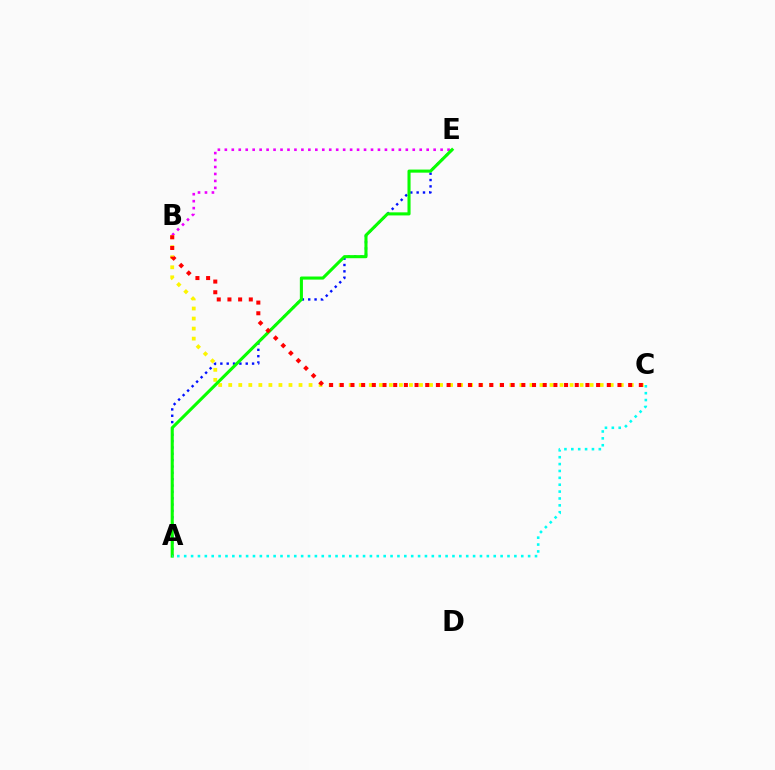{('B', 'E'): [{'color': '#ee00ff', 'line_style': 'dotted', 'thickness': 1.89}], ('A', 'E'): [{'color': '#0010ff', 'line_style': 'dotted', 'thickness': 1.72}, {'color': '#08ff00', 'line_style': 'solid', 'thickness': 2.22}], ('B', 'C'): [{'color': '#fcf500', 'line_style': 'dotted', 'thickness': 2.73}, {'color': '#ff0000', 'line_style': 'dotted', 'thickness': 2.9}], ('A', 'C'): [{'color': '#00fff6', 'line_style': 'dotted', 'thickness': 1.87}]}